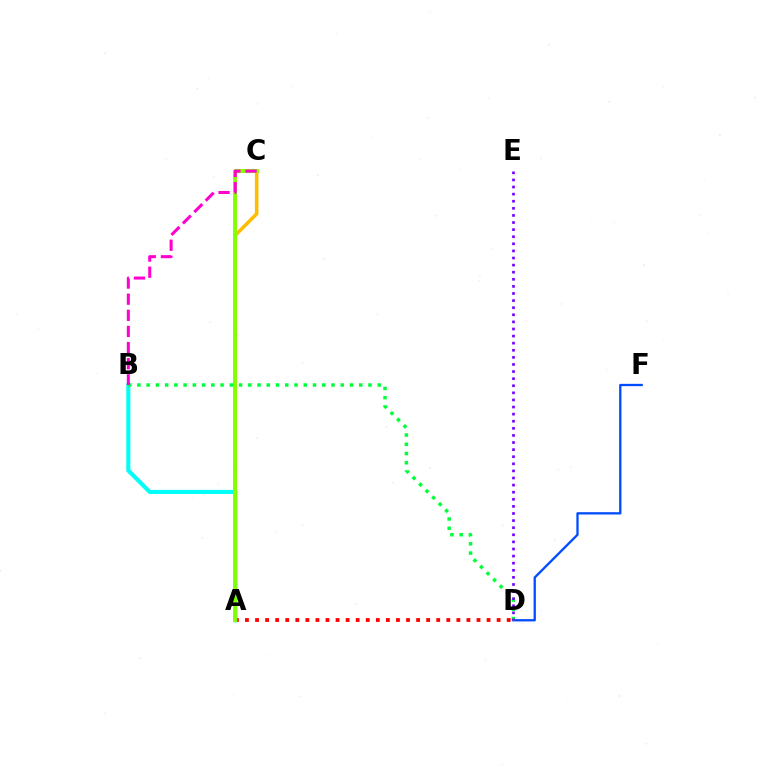{('A', 'D'): [{'color': '#ff0000', 'line_style': 'dotted', 'thickness': 2.73}], ('A', 'C'): [{'color': '#ffbd00', 'line_style': 'solid', 'thickness': 2.54}, {'color': '#84ff00', 'line_style': 'solid', 'thickness': 2.81}], ('D', 'F'): [{'color': '#004bff', 'line_style': 'solid', 'thickness': 1.65}], ('A', 'B'): [{'color': '#00fff6', 'line_style': 'solid', 'thickness': 2.94}], ('B', 'D'): [{'color': '#00ff39', 'line_style': 'dotted', 'thickness': 2.51}], ('B', 'C'): [{'color': '#ff00cf', 'line_style': 'dashed', 'thickness': 2.19}], ('D', 'E'): [{'color': '#7200ff', 'line_style': 'dotted', 'thickness': 1.93}]}